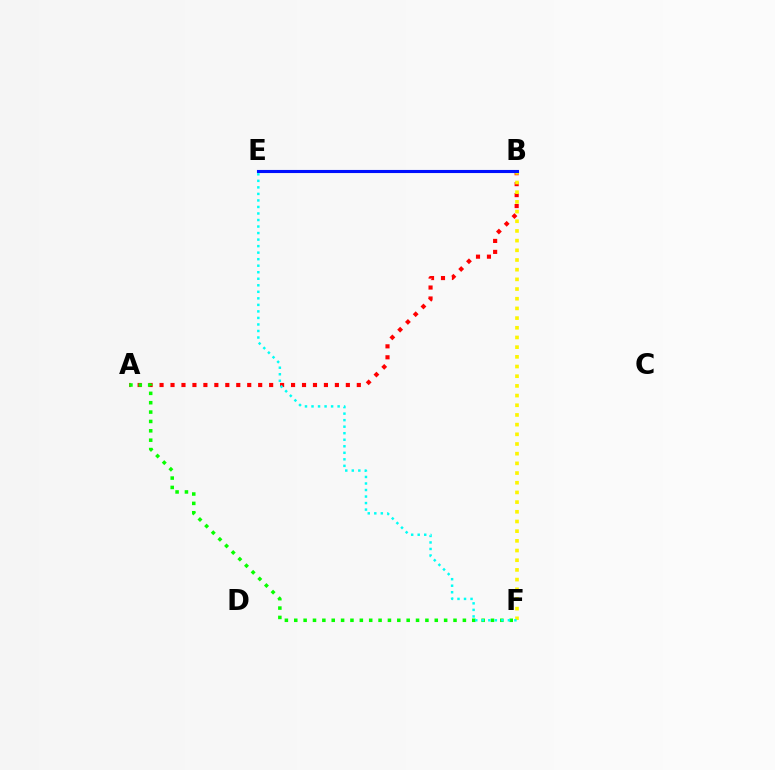{('A', 'B'): [{'color': '#ff0000', 'line_style': 'dotted', 'thickness': 2.98}], ('B', 'E'): [{'color': '#ee00ff', 'line_style': 'dotted', 'thickness': 1.8}, {'color': '#0010ff', 'line_style': 'solid', 'thickness': 2.23}], ('A', 'F'): [{'color': '#08ff00', 'line_style': 'dotted', 'thickness': 2.55}], ('B', 'F'): [{'color': '#fcf500', 'line_style': 'dotted', 'thickness': 2.63}], ('E', 'F'): [{'color': '#00fff6', 'line_style': 'dotted', 'thickness': 1.77}]}